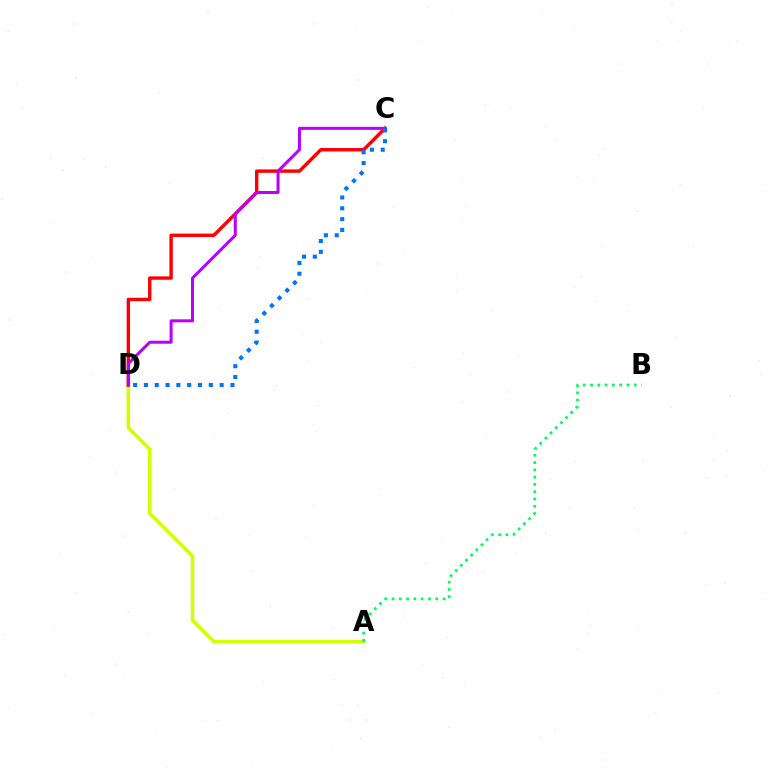{('A', 'D'): [{'color': '#d1ff00', 'line_style': 'solid', 'thickness': 2.55}], ('C', 'D'): [{'color': '#ff0000', 'line_style': 'solid', 'thickness': 2.45}, {'color': '#b900ff', 'line_style': 'solid', 'thickness': 2.17}, {'color': '#0074ff', 'line_style': 'dotted', 'thickness': 2.94}], ('A', 'B'): [{'color': '#00ff5c', 'line_style': 'dotted', 'thickness': 1.98}]}